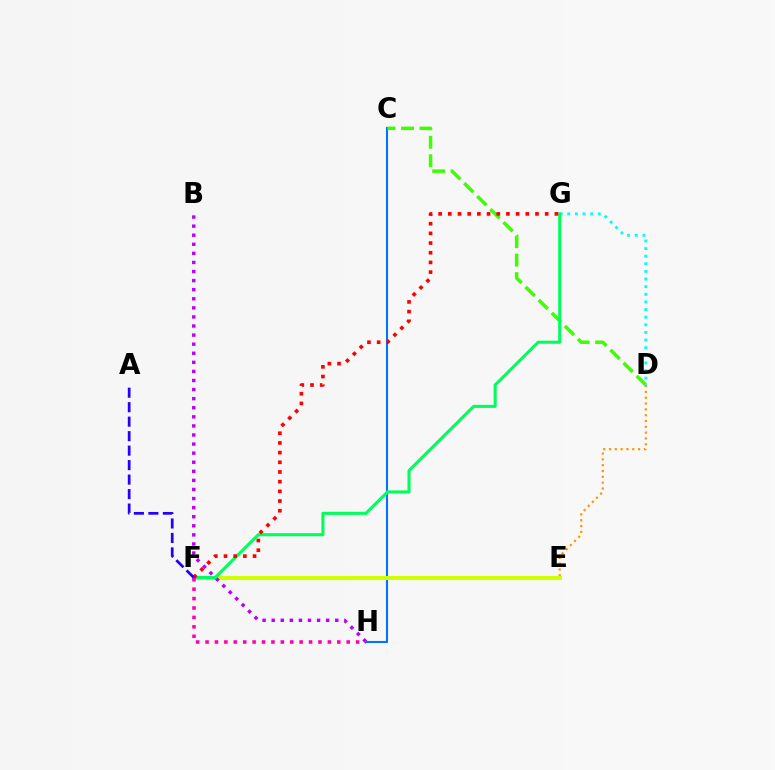{('C', 'H'): [{'color': '#0074ff', 'line_style': 'solid', 'thickness': 1.5}], ('D', 'E'): [{'color': '#ff9400', 'line_style': 'dotted', 'thickness': 1.58}], ('E', 'F'): [{'color': '#d1ff00', 'line_style': 'solid', 'thickness': 2.92}], ('C', 'D'): [{'color': '#3dff00', 'line_style': 'dashed', 'thickness': 2.51}], ('D', 'G'): [{'color': '#00fff6', 'line_style': 'dotted', 'thickness': 2.07}], ('B', 'H'): [{'color': '#b900ff', 'line_style': 'dotted', 'thickness': 2.47}], ('F', 'G'): [{'color': '#00ff5c', 'line_style': 'solid', 'thickness': 2.22}, {'color': '#ff0000', 'line_style': 'dotted', 'thickness': 2.63}], ('F', 'H'): [{'color': '#ff00ac', 'line_style': 'dotted', 'thickness': 2.56}], ('A', 'F'): [{'color': '#2500ff', 'line_style': 'dashed', 'thickness': 1.97}]}